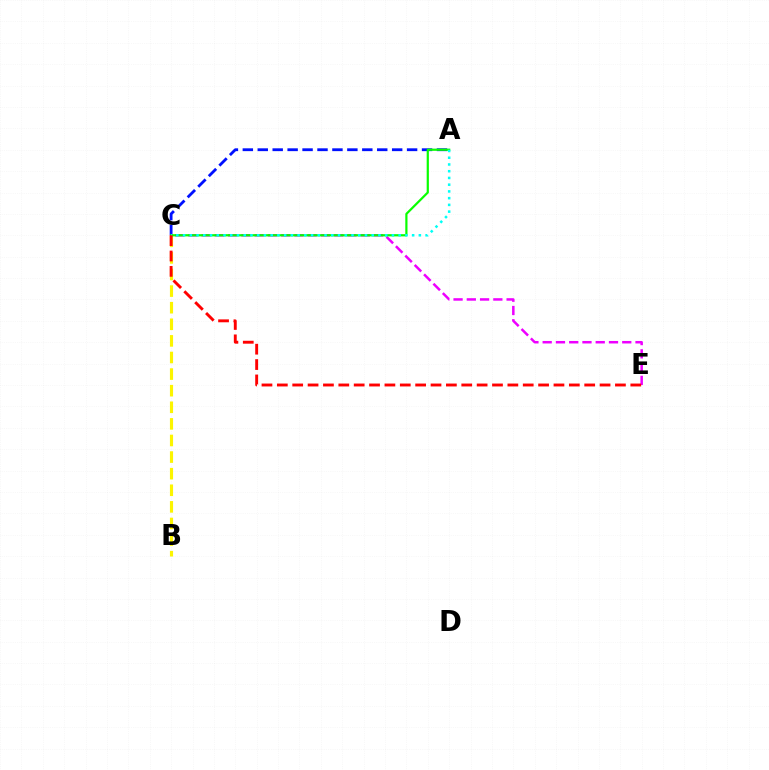{('A', 'C'): [{'color': '#0010ff', 'line_style': 'dashed', 'thickness': 2.03}, {'color': '#08ff00', 'line_style': 'solid', 'thickness': 1.59}, {'color': '#00fff6', 'line_style': 'dotted', 'thickness': 1.83}], ('B', 'C'): [{'color': '#fcf500', 'line_style': 'dashed', 'thickness': 2.25}], ('C', 'E'): [{'color': '#ee00ff', 'line_style': 'dashed', 'thickness': 1.8}, {'color': '#ff0000', 'line_style': 'dashed', 'thickness': 2.09}]}